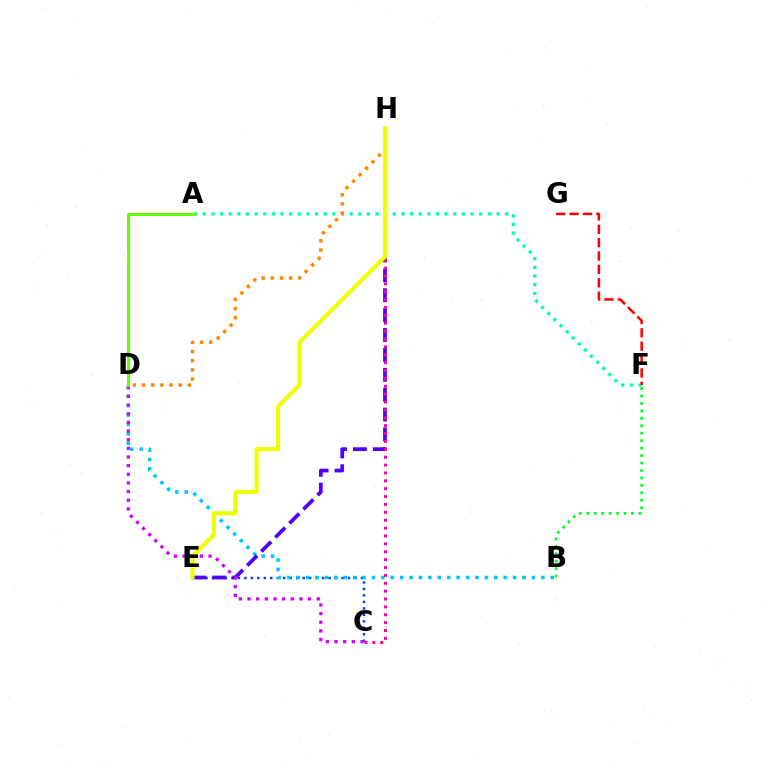{('C', 'E'): [{'color': '#003fff', 'line_style': 'dotted', 'thickness': 1.76}], ('B', 'F'): [{'color': '#00ff27', 'line_style': 'dotted', 'thickness': 2.02}], ('B', 'D'): [{'color': '#00c7ff', 'line_style': 'dotted', 'thickness': 2.56}], ('A', 'F'): [{'color': '#00ffaf', 'line_style': 'dotted', 'thickness': 2.35}], ('E', 'H'): [{'color': '#4f00ff', 'line_style': 'dashed', 'thickness': 2.7}, {'color': '#eeff00', 'line_style': 'solid', 'thickness': 2.98}], ('C', 'H'): [{'color': '#ff00a0', 'line_style': 'dotted', 'thickness': 2.14}], ('D', 'H'): [{'color': '#ff8800', 'line_style': 'dotted', 'thickness': 2.49}], ('C', 'D'): [{'color': '#d600ff', 'line_style': 'dotted', 'thickness': 2.35}], ('F', 'G'): [{'color': '#ff0000', 'line_style': 'dashed', 'thickness': 1.82}], ('A', 'D'): [{'color': '#66ff00', 'line_style': 'solid', 'thickness': 2.16}]}